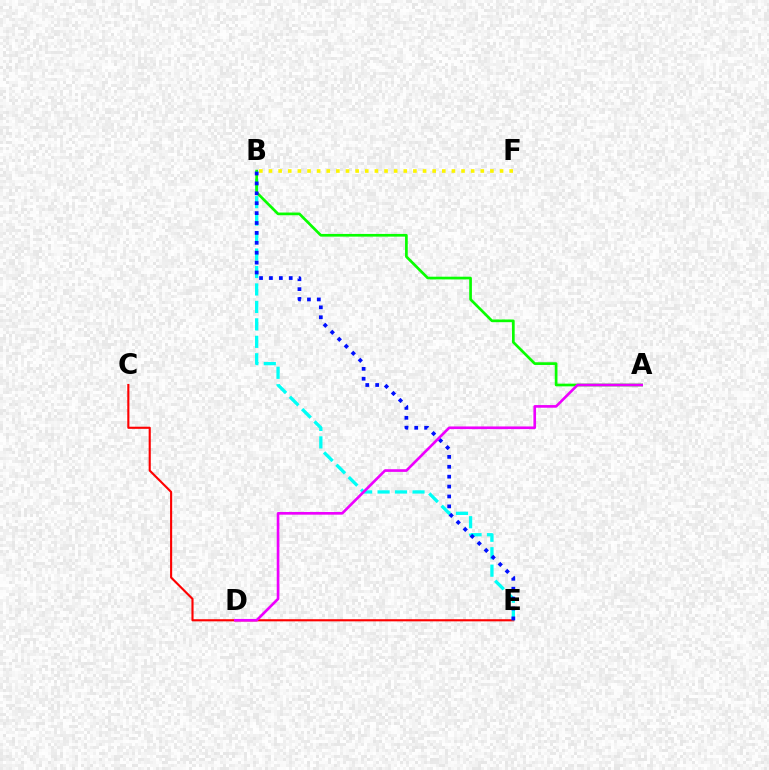{('C', 'E'): [{'color': '#ff0000', 'line_style': 'solid', 'thickness': 1.53}], ('B', 'E'): [{'color': '#00fff6', 'line_style': 'dashed', 'thickness': 2.37}, {'color': '#0010ff', 'line_style': 'dotted', 'thickness': 2.69}], ('A', 'B'): [{'color': '#08ff00', 'line_style': 'solid', 'thickness': 1.94}], ('B', 'F'): [{'color': '#fcf500', 'line_style': 'dotted', 'thickness': 2.62}], ('A', 'D'): [{'color': '#ee00ff', 'line_style': 'solid', 'thickness': 1.91}]}